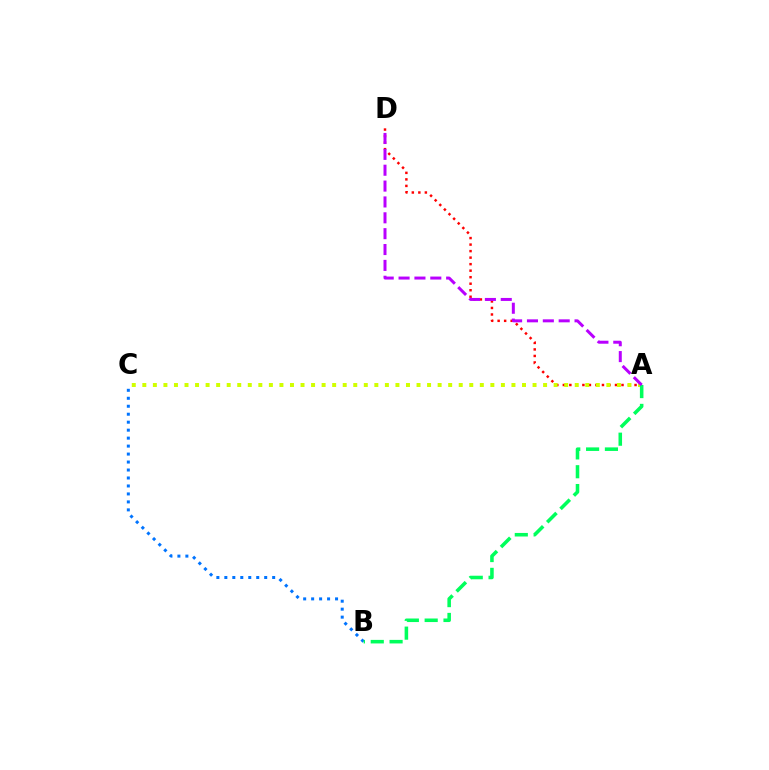{('A', 'D'): [{'color': '#ff0000', 'line_style': 'dotted', 'thickness': 1.77}, {'color': '#b900ff', 'line_style': 'dashed', 'thickness': 2.16}], ('A', 'C'): [{'color': '#d1ff00', 'line_style': 'dotted', 'thickness': 2.87}], ('B', 'C'): [{'color': '#0074ff', 'line_style': 'dotted', 'thickness': 2.17}], ('A', 'B'): [{'color': '#00ff5c', 'line_style': 'dashed', 'thickness': 2.56}]}